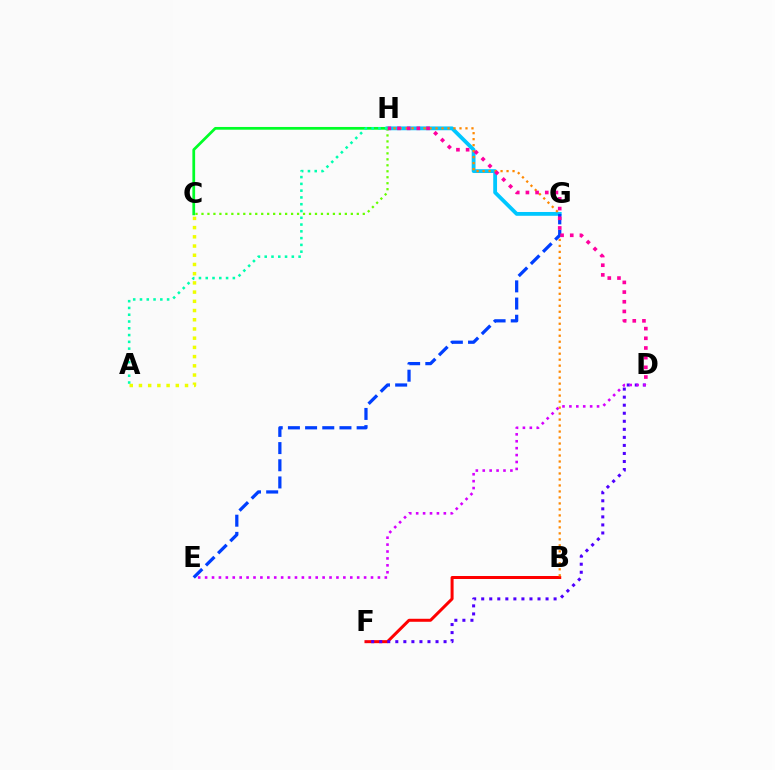{('B', 'F'): [{'color': '#ff0000', 'line_style': 'solid', 'thickness': 2.16}], ('D', 'F'): [{'color': '#4f00ff', 'line_style': 'dotted', 'thickness': 2.19}], ('G', 'H'): [{'color': '#00c7ff', 'line_style': 'solid', 'thickness': 2.74}], ('B', 'H'): [{'color': '#ff8800', 'line_style': 'dotted', 'thickness': 1.63}], ('E', 'G'): [{'color': '#003fff', 'line_style': 'dashed', 'thickness': 2.33}], ('A', 'C'): [{'color': '#eeff00', 'line_style': 'dotted', 'thickness': 2.5}], ('C', 'H'): [{'color': '#00ff27', 'line_style': 'solid', 'thickness': 1.97}, {'color': '#66ff00', 'line_style': 'dotted', 'thickness': 1.62}], ('D', 'H'): [{'color': '#ff00a0', 'line_style': 'dotted', 'thickness': 2.63}], ('D', 'E'): [{'color': '#d600ff', 'line_style': 'dotted', 'thickness': 1.88}], ('A', 'H'): [{'color': '#00ffaf', 'line_style': 'dotted', 'thickness': 1.84}]}